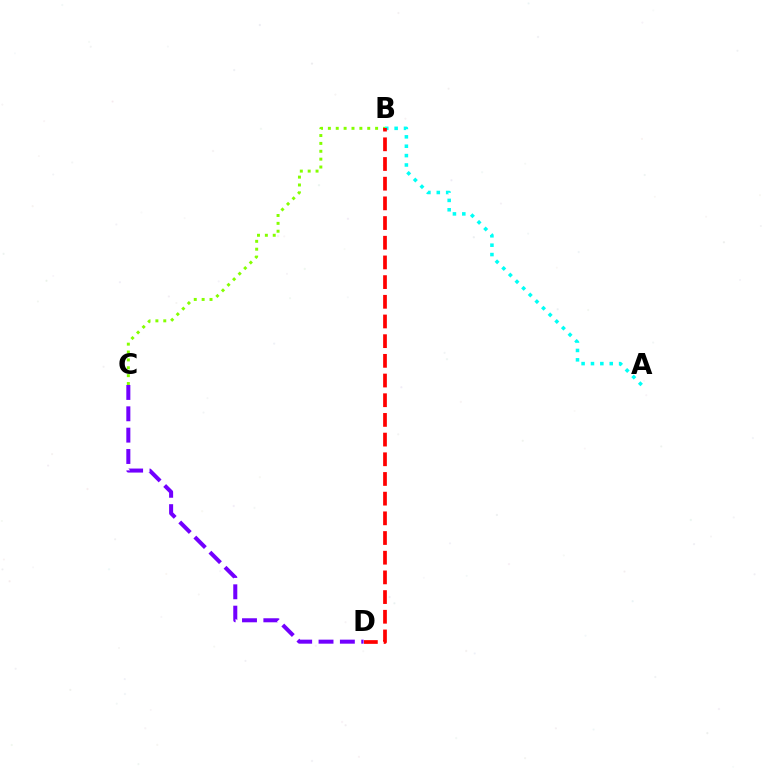{('A', 'B'): [{'color': '#00fff6', 'line_style': 'dotted', 'thickness': 2.55}], ('B', 'C'): [{'color': '#84ff00', 'line_style': 'dotted', 'thickness': 2.14}], ('B', 'D'): [{'color': '#ff0000', 'line_style': 'dashed', 'thickness': 2.67}], ('C', 'D'): [{'color': '#7200ff', 'line_style': 'dashed', 'thickness': 2.9}]}